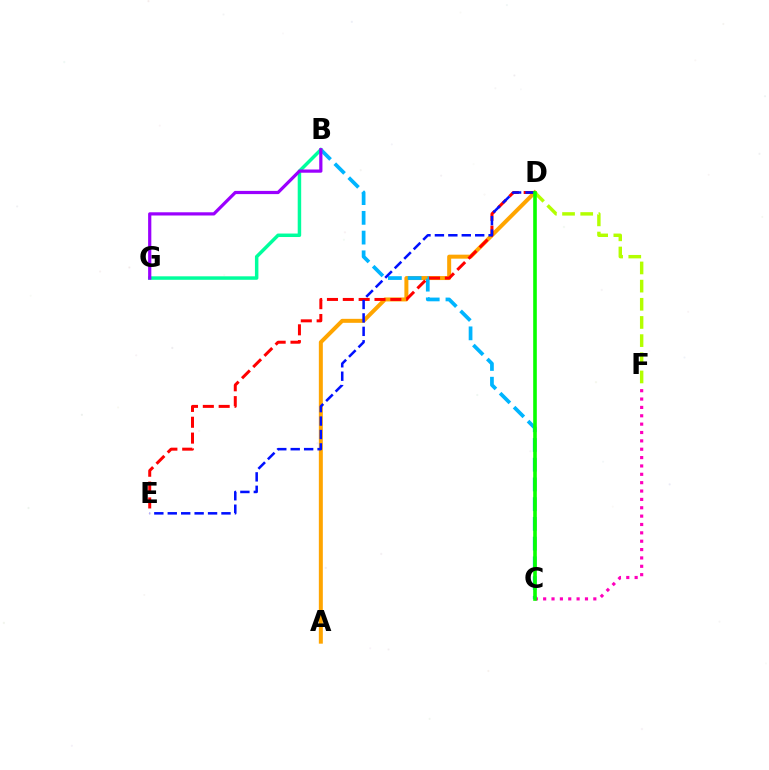{('A', 'D'): [{'color': '#ffa500', 'line_style': 'solid', 'thickness': 2.88}], ('B', 'C'): [{'color': '#00b5ff', 'line_style': 'dashed', 'thickness': 2.68}], ('C', 'F'): [{'color': '#ff00bd', 'line_style': 'dotted', 'thickness': 2.27}], ('B', 'G'): [{'color': '#00ff9d', 'line_style': 'solid', 'thickness': 2.5}, {'color': '#9b00ff', 'line_style': 'solid', 'thickness': 2.31}], ('D', 'E'): [{'color': '#ff0000', 'line_style': 'dashed', 'thickness': 2.15}, {'color': '#0010ff', 'line_style': 'dashed', 'thickness': 1.82}], ('D', 'F'): [{'color': '#b3ff00', 'line_style': 'dashed', 'thickness': 2.47}], ('C', 'D'): [{'color': '#08ff00', 'line_style': 'solid', 'thickness': 2.61}]}